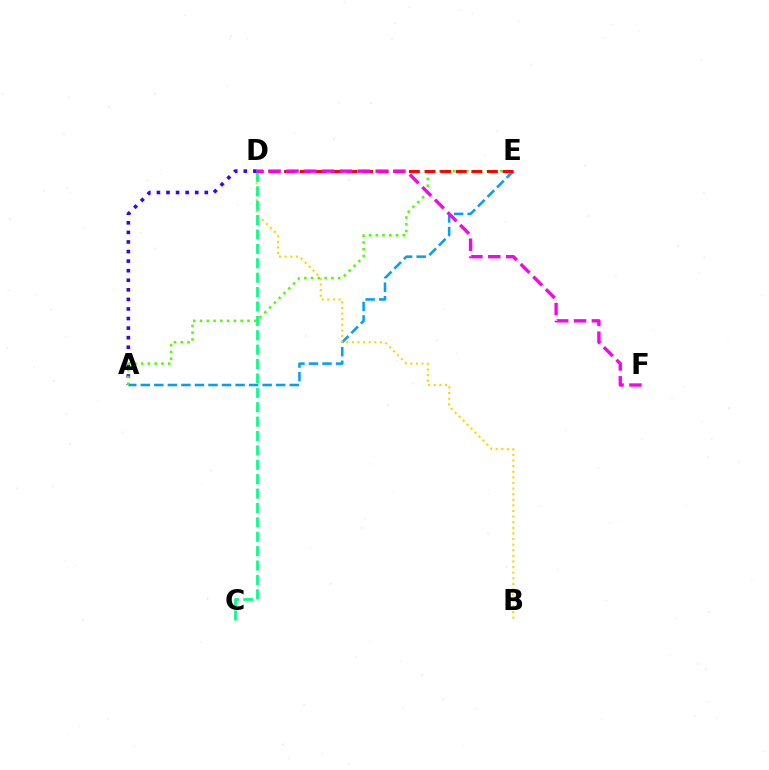{('A', 'E'): [{'color': '#009eff', 'line_style': 'dashed', 'thickness': 1.84}, {'color': '#4fff00', 'line_style': 'dotted', 'thickness': 1.84}], ('B', 'D'): [{'color': '#ffd500', 'line_style': 'dotted', 'thickness': 1.52}], ('C', 'D'): [{'color': '#00ff86', 'line_style': 'dashed', 'thickness': 1.96}], ('A', 'D'): [{'color': '#3700ff', 'line_style': 'dotted', 'thickness': 2.6}], ('D', 'E'): [{'color': '#ff0000', 'line_style': 'dashed', 'thickness': 2.12}], ('D', 'F'): [{'color': '#ff00ed', 'line_style': 'dashed', 'thickness': 2.42}]}